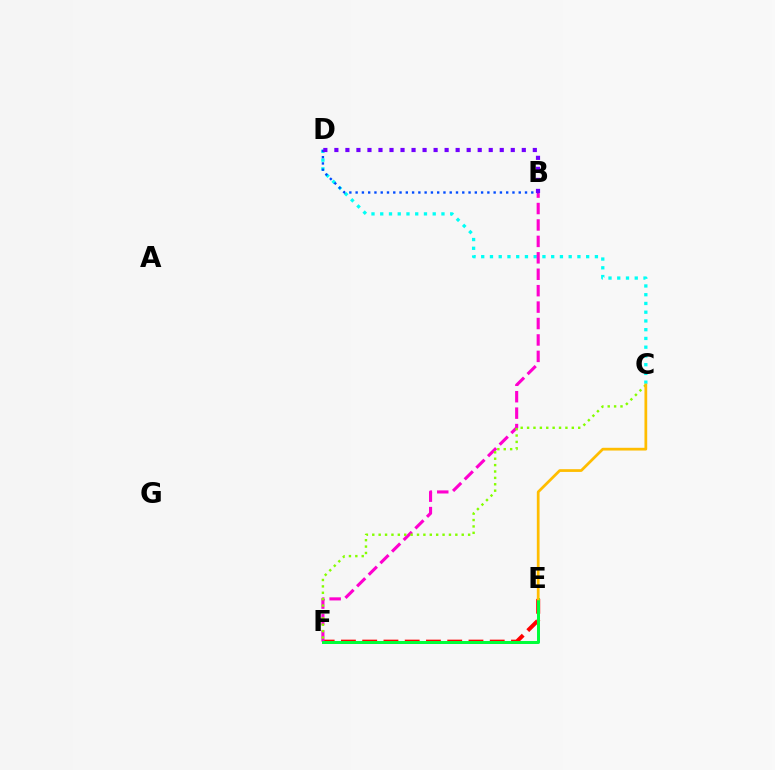{('C', 'D'): [{'color': '#00fff6', 'line_style': 'dotted', 'thickness': 2.38}], ('E', 'F'): [{'color': '#ff0000', 'line_style': 'dashed', 'thickness': 2.89}, {'color': '#00ff39', 'line_style': 'solid', 'thickness': 2.15}], ('B', 'F'): [{'color': '#ff00cf', 'line_style': 'dashed', 'thickness': 2.23}], ('C', 'F'): [{'color': '#84ff00', 'line_style': 'dotted', 'thickness': 1.74}], ('B', 'D'): [{'color': '#004bff', 'line_style': 'dotted', 'thickness': 1.7}, {'color': '#7200ff', 'line_style': 'dotted', 'thickness': 3.0}], ('C', 'E'): [{'color': '#ffbd00', 'line_style': 'solid', 'thickness': 1.98}]}